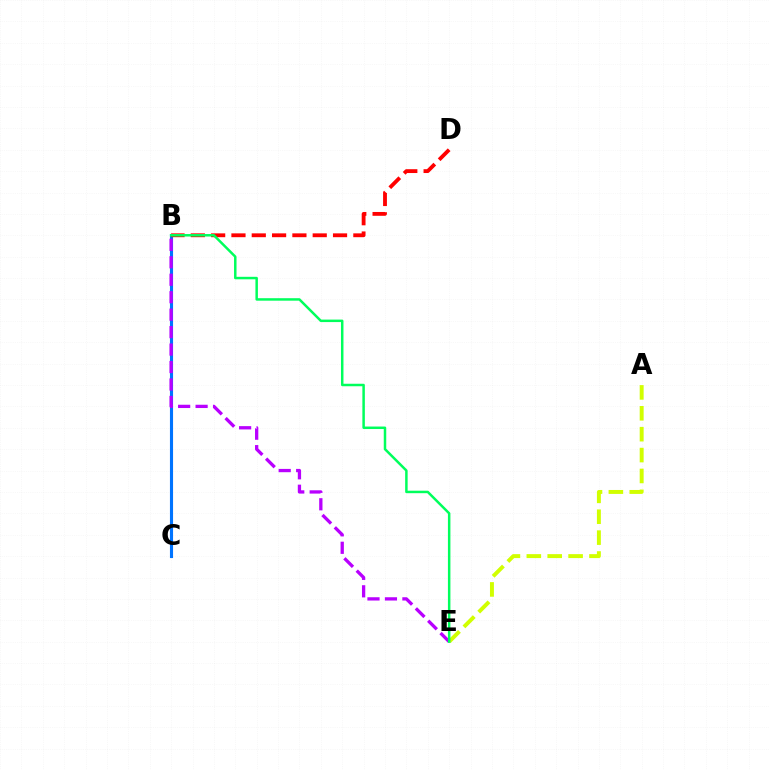{('B', 'C'): [{'color': '#0074ff', 'line_style': 'solid', 'thickness': 2.24}], ('A', 'E'): [{'color': '#d1ff00', 'line_style': 'dashed', 'thickness': 2.84}], ('B', 'D'): [{'color': '#ff0000', 'line_style': 'dashed', 'thickness': 2.76}], ('B', 'E'): [{'color': '#b900ff', 'line_style': 'dashed', 'thickness': 2.37}, {'color': '#00ff5c', 'line_style': 'solid', 'thickness': 1.79}]}